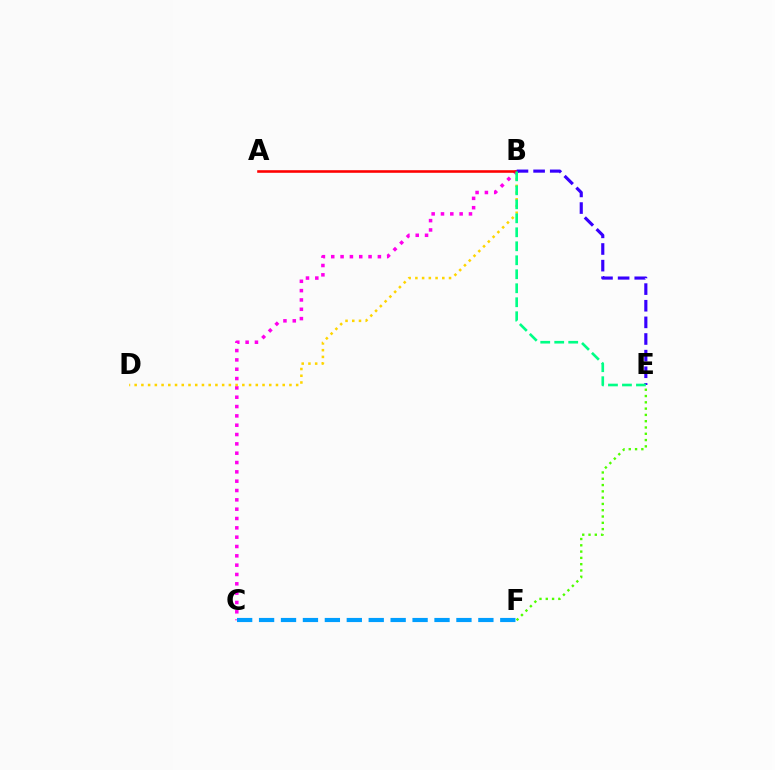{('B', 'C'): [{'color': '#ff00ed', 'line_style': 'dotted', 'thickness': 2.53}], ('B', 'D'): [{'color': '#ffd500', 'line_style': 'dotted', 'thickness': 1.83}], ('A', 'B'): [{'color': '#ff0000', 'line_style': 'solid', 'thickness': 1.86}], ('B', 'E'): [{'color': '#3700ff', 'line_style': 'dashed', 'thickness': 2.26}, {'color': '#00ff86', 'line_style': 'dashed', 'thickness': 1.9}], ('E', 'F'): [{'color': '#4fff00', 'line_style': 'dotted', 'thickness': 1.71}], ('C', 'F'): [{'color': '#009eff', 'line_style': 'dashed', 'thickness': 2.98}]}